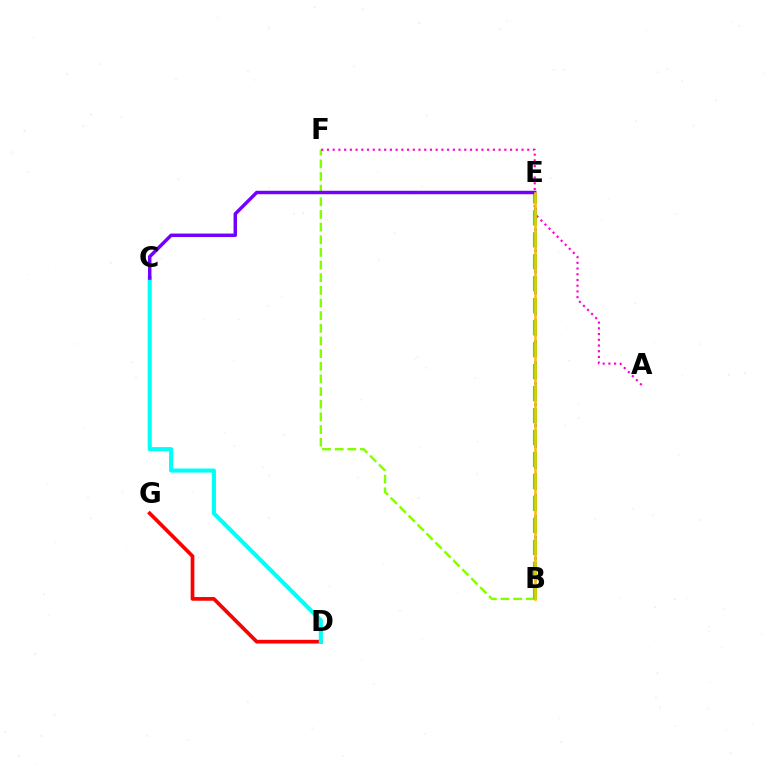{('B', 'F'): [{'color': '#84ff00', 'line_style': 'dashed', 'thickness': 1.72}], ('B', 'E'): [{'color': '#004bff', 'line_style': 'dotted', 'thickness': 1.9}, {'color': '#00ff39', 'line_style': 'dashed', 'thickness': 2.98}, {'color': '#ffbd00', 'line_style': 'solid', 'thickness': 1.85}], ('A', 'F'): [{'color': '#ff00cf', 'line_style': 'dotted', 'thickness': 1.55}], ('D', 'G'): [{'color': '#ff0000', 'line_style': 'solid', 'thickness': 2.67}], ('C', 'D'): [{'color': '#00fff6', 'line_style': 'solid', 'thickness': 2.94}], ('C', 'E'): [{'color': '#7200ff', 'line_style': 'solid', 'thickness': 2.49}]}